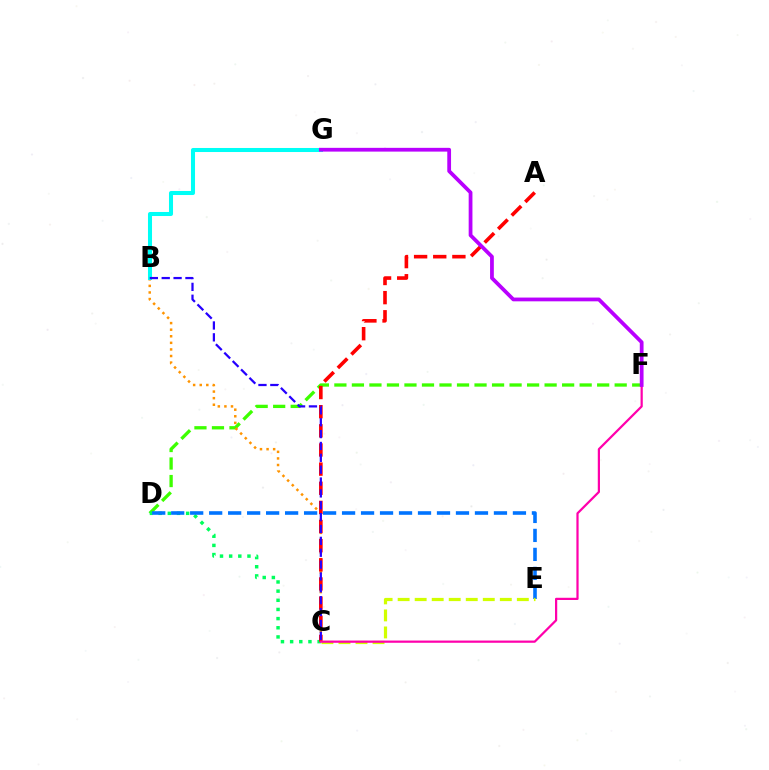{('D', 'F'): [{'color': '#3dff00', 'line_style': 'dashed', 'thickness': 2.38}], ('C', 'D'): [{'color': '#00ff5c', 'line_style': 'dotted', 'thickness': 2.49}], ('B', 'C'): [{'color': '#ff9400', 'line_style': 'dotted', 'thickness': 1.79}, {'color': '#2500ff', 'line_style': 'dashed', 'thickness': 1.61}], ('D', 'E'): [{'color': '#0074ff', 'line_style': 'dashed', 'thickness': 2.58}], ('B', 'G'): [{'color': '#00fff6', 'line_style': 'solid', 'thickness': 2.91}], ('A', 'C'): [{'color': '#ff0000', 'line_style': 'dashed', 'thickness': 2.6}], ('C', 'E'): [{'color': '#d1ff00', 'line_style': 'dashed', 'thickness': 2.31}], ('C', 'F'): [{'color': '#ff00ac', 'line_style': 'solid', 'thickness': 1.6}], ('F', 'G'): [{'color': '#b900ff', 'line_style': 'solid', 'thickness': 2.71}]}